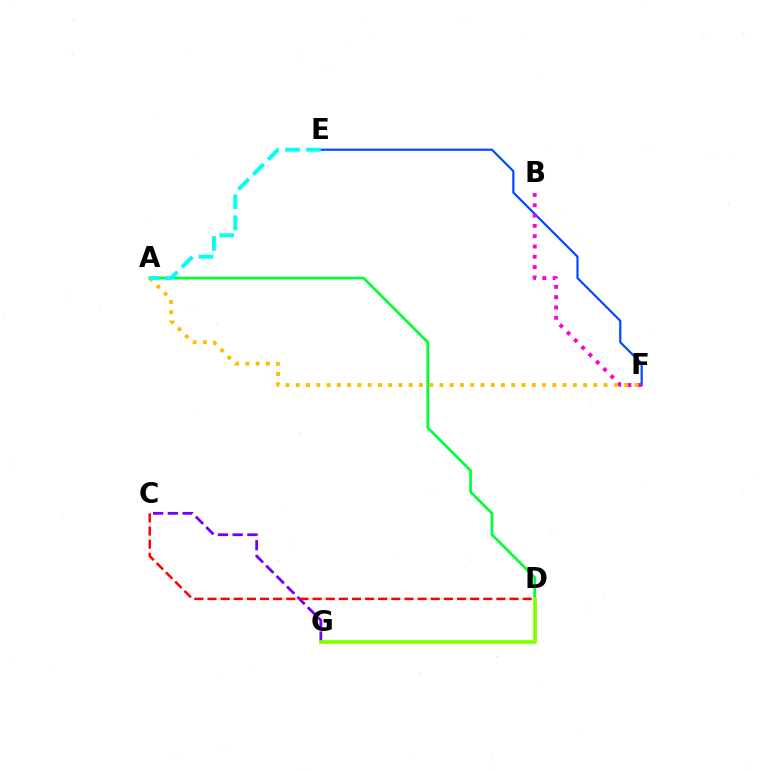{('E', 'F'): [{'color': '#004bff', 'line_style': 'solid', 'thickness': 1.58}], ('A', 'D'): [{'color': '#00ff39', 'line_style': 'solid', 'thickness': 1.96}], ('C', 'G'): [{'color': '#7200ff', 'line_style': 'dashed', 'thickness': 2.0}], ('B', 'F'): [{'color': '#ff00cf', 'line_style': 'dotted', 'thickness': 2.8}], ('A', 'F'): [{'color': '#ffbd00', 'line_style': 'dotted', 'thickness': 2.79}], ('A', 'E'): [{'color': '#00fff6', 'line_style': 'dashed', 'thickness': 2.86}], ('C', 'D'): [{'color': '#ff0000', 'line_style': 'dashed', 'thickness': 1.78}], ('D', 'G'): [{'color': '#84ff00', 'line_style': 'solid', 'thickness': 2.69}]}